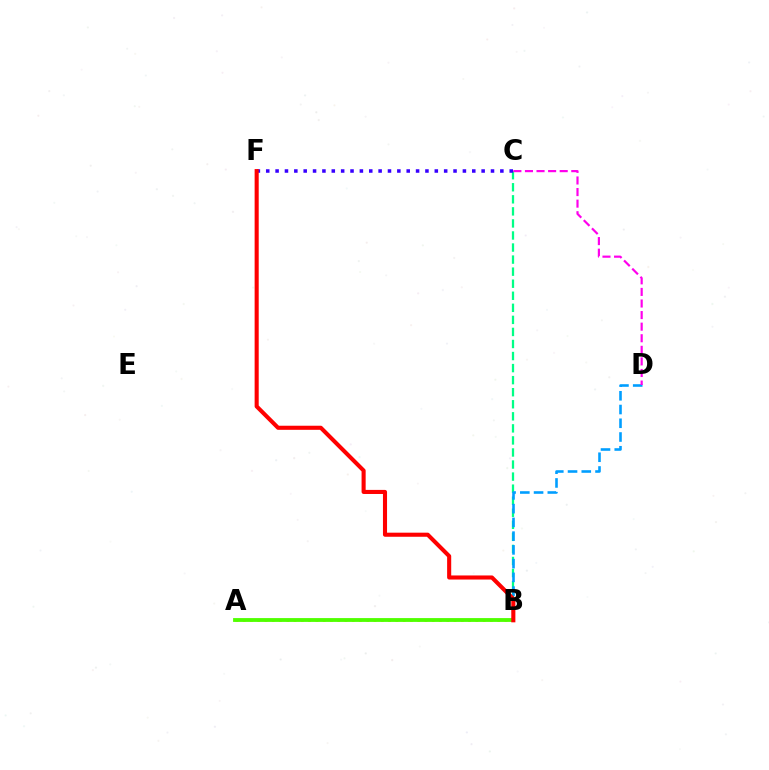{('B', 'C'): [{'color': '#00ff86', 'line_style': 'dashed', 'thickness': 1.64}], ('B', 'D'): [{'color': '#009eff', 'line_style': 'dashed', 'thickness': 1.87}], ('C', 'F'): [{'color': '#3700ff', 'line_style': 'dotted', 'thickness': 2.54}], ('A', 'B'): [{'color': '#ffd500', 'line_style': 'dotted', 'thickness': 1.98}, {'color': '#4fff00', 'line_style': 'solid', 'thickness': 2.76}], ('C', 'D'): [{'color': '#ff00ed', 'line_style': 'dashed', 'thickness': 1.57}], ('B', 'F'): [{'color': '#ff0000', 'line_style': 'solid', 'thickness': 2.94}]}